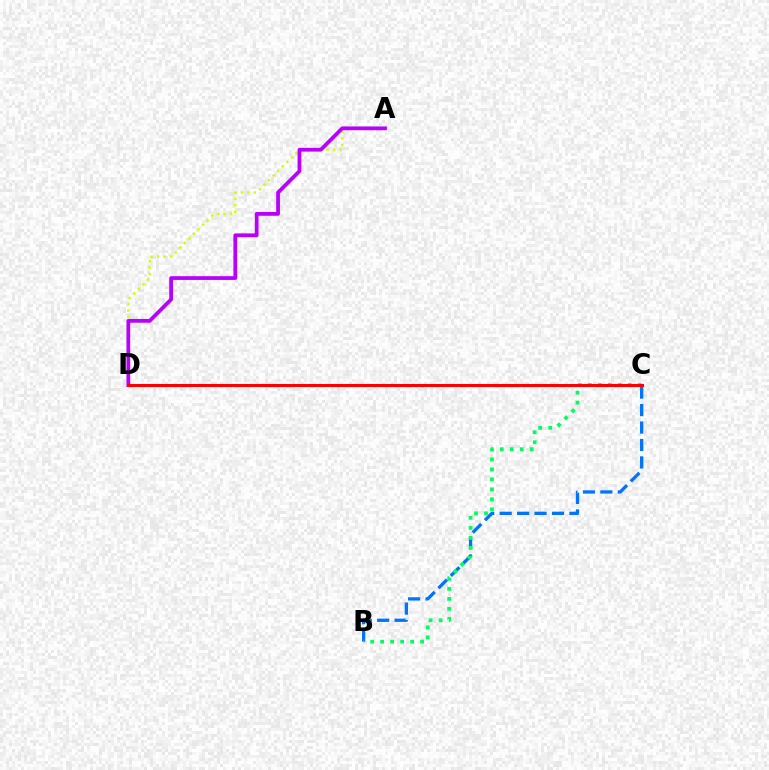{('A', 'D'): [{'color': '#d1ff00', 'line_style': 'dotted', 'thickness': 1.76}, {'color': '#b900ff', 'line_style': 'solid', 'thickness': 2.71}], ('B', 'C'): [{'color': '#0074ff', 'line_style': 'dashed', 'thickness': 2.37}, {'color': '#00ff5c', 'line_style': 'dotted', 'thickness': 2.71}], ('C', 'D'): [{'color': '#ff0000', 'line_style': 'solid', 'thickness': 2.18}]}